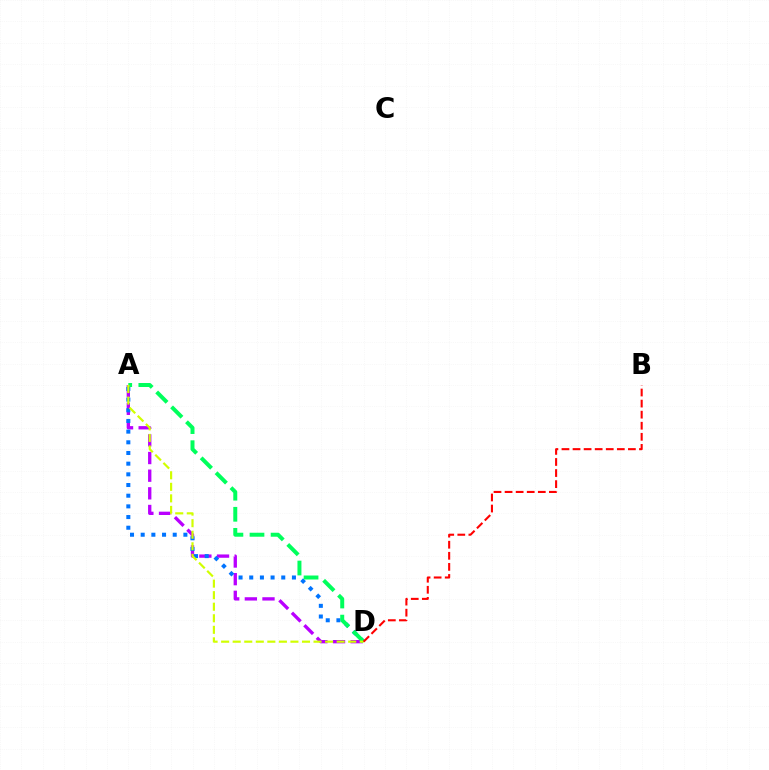{('A', 'D'): [{'color': '#b900ff', 'line_style': 'dashed', 'thickness': 2.4}, {'color': '#0074ff', 'line_style': 'dotted', 'thickness': 2.9}, {'color': '#00ff5c', 'line_style': 'dashed', 'thickness': 2.86}, {'color': '#d1ff00', 'line_style': 'dashed', 'thickness': 1.57}], ('B', 'D'): [{'color': '#ff0000', 'line_style': 'dashed', 'thickness': 1.5}]}